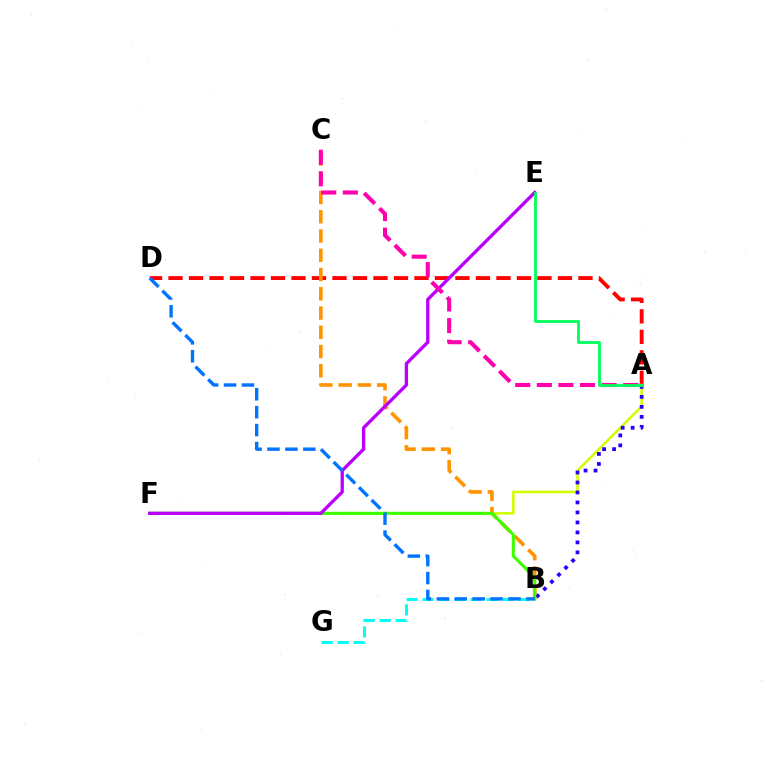{('B', 'G'): [{'color': '#00fff6', 'line_style': 'dashed', 'thickness': 2.17}], ('A', 'D'): [{'color': '#ff0000', 'line_style': 'dashed', 'thickness': 2.78}], ('A', 'F'): [{'color': '#d1ff00', 'line_style': 'solid', 'thickness': 1.85}], ('B', 'C'): [{'color': '#ff9400', 'line_style': 'dashed', 'thickness': 2.62}], ('A', 'B'): [{'color': '#2500ff', 'line_style': 'dotted', 'thickness': 2.71}], ('B', 'F'): [{'color': '#3dff00', 'line_style': 'solid', 'thickness': 2.21}], ('E', 'F'): [{'color': '#b900ff', 'line_style': 'solid', 'thickness': 2.4}], ('A', 'C'): [{'color': '#ff00ac', 'line_style': 'dashed', 'thickness': 2.93}], ('A', 'E'): [{'color': '#00ff5c', 'line_style': 'solid', 'thickness': 2.02}], ('B', 'D'): [{'color': '#0074ff', 'line_style': 'dashed', 'thickness': 2.44}]}